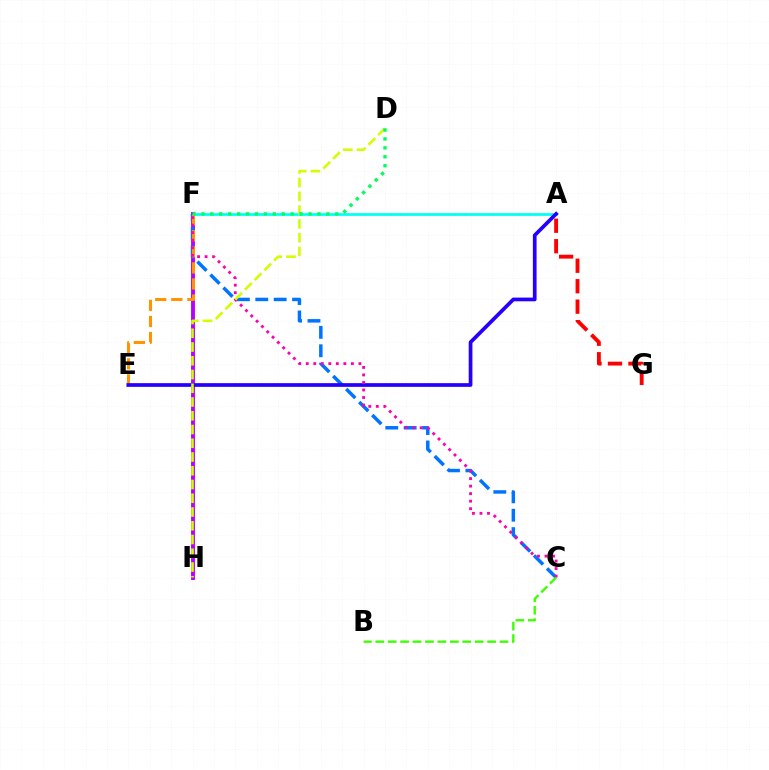{('A', 'F'): [{'color': '#00fff6', 'line_style': 'solid', 'thickness': 1.99}], ('F', 'H'): [{'color': '#b900ff', 'line_style': 'solid', 'thickness': 2.8}], ('C', 'F'): [{'color': '#0074ff', 'line_style': 'dashed', 'thickness': 2.5}, {'color': '#ff00ac', 'line_style': 'dotted', 'thickness': 2.04}], ('E', 'F'): [{'color': '#ff9400', 'line_style': 'dashed', 'thickness': 2.19}], ('A', 'G'): [{'color': '#ff0000', 'line_style': 'dashed', 'thickness': 2.78}], ('A', 'E'): [{'color': '#2500ff', 'line_style': 'solid', 'thickness': 2.67}], ('B', 'C'): [{'color': '#3dff00', 'line_style': 'dashed', 'thickness': 1.69}], ('D', 'H'): [{'color': '#d1ff00', 'line_style': 'dashed', 'thickness': 1.87}], ('D', 'F'): [{'color': '#00ff5c', 'line_style': 'dotted', 'thickness': 2.42}]}